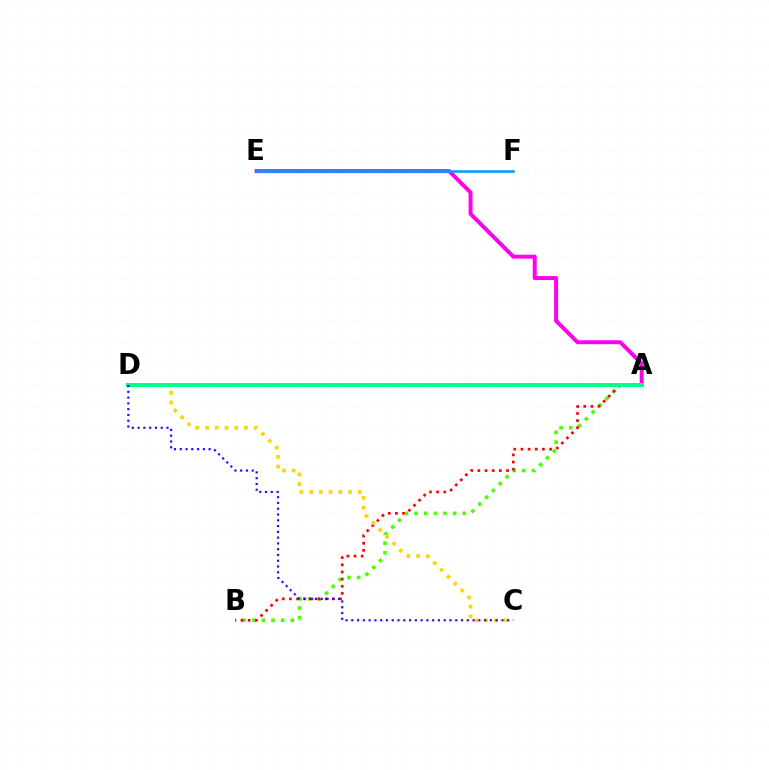{('A', 'B'): [{'color': '#4fff00', 'line_style': 'dotted', 'thickness': 2.62}, {'color': '#ff0000', 'line_style': 'dotted', 'thickness': 1.95}], ('A', 'E'): [{'color': '#ff00ed', 'line_style': 'solid', 'thickness': 2.84}], ('E', 'F'): [{'color': '#009eff', 'line_style': 'solid', 'thickness': 1.86}], ('C', 'D'): [{'color': '#ffd500', 'line_style': 'dotted', 'thickness': 2.65}, {'color': '#3700ff', 'line_style': 'dotted', 'thickness': 1.57}], ('A', 'D'): [{'color': '#00ff86', 'line_style': 'solid', 'thickness': 2.88}]}